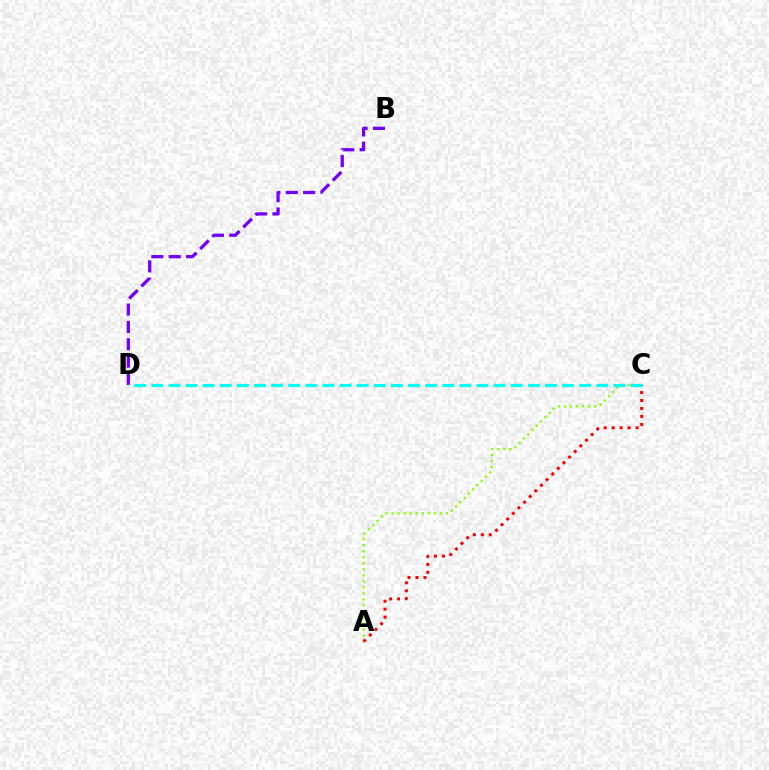{('A', 'C'): [{'color': '#84ff00', 'line_style': 'dotted', 'thickness': 1.64}, {'color': '#ff0000', 'line_style': 'dotted', 'thickness': 2.16}], ('B', 'D'): [{'color': '#7200ff', 'line_style': 'dashed', 'thickness': 2.36}], ('C', 'D'): [{'color': '#00fff6', 'line_style': 'dashed', 'thickness': 2.33}]}